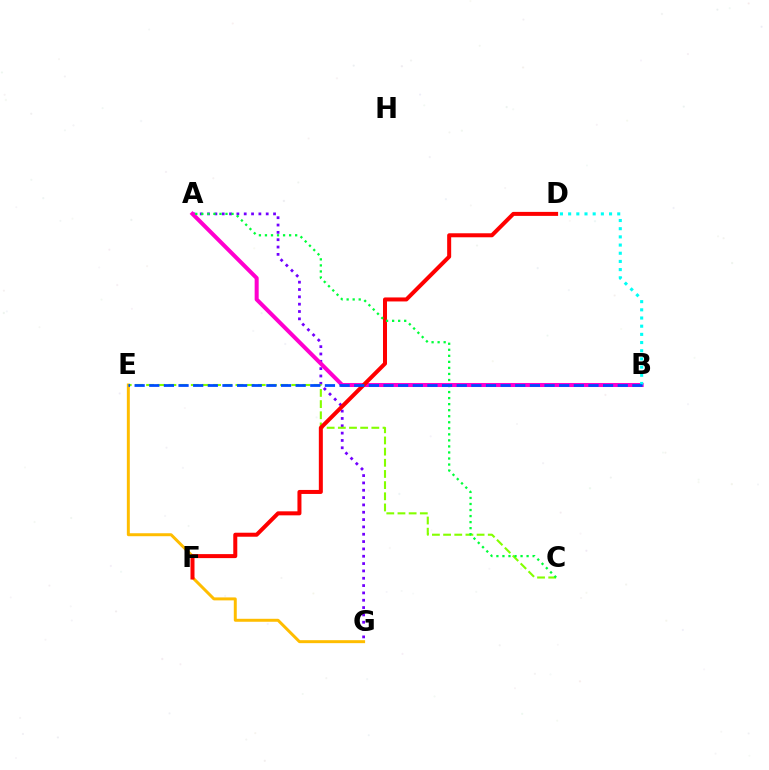{('E', 'G'): [{'color': '#ffbd00', 'line_style': 'solid', 'thickness': 2.14}], ('A', 'G'): [{'color': '#7200ff', 'line_style': 'dotted', 'thickness': 1.99}], ('A', 'B'): [{'color': '#ff00cf', 'line_style': 'solid', 'thickness': 2.9}], ('C', 'E'): [{'color': '#84ff00', 'line_style': 'dashed', 'thickness': 1.52}], ('B', 'D'): [{'color': '#00fff6', 'line_style': 'dotted', 'thickness': 2.22}], ('D', 'F'): [{'color': '#ff0000', 'line_style': 'solid', 'thickness': 2.88}], ('A', 'C'): [{'color': '#00ff39', 'line_style': 'dotted', 'thickness': 1.64}], ('B', 'E'): [{'color': '#004bff', 'line_style': 'dashed', 'thickness': 1.99}]}